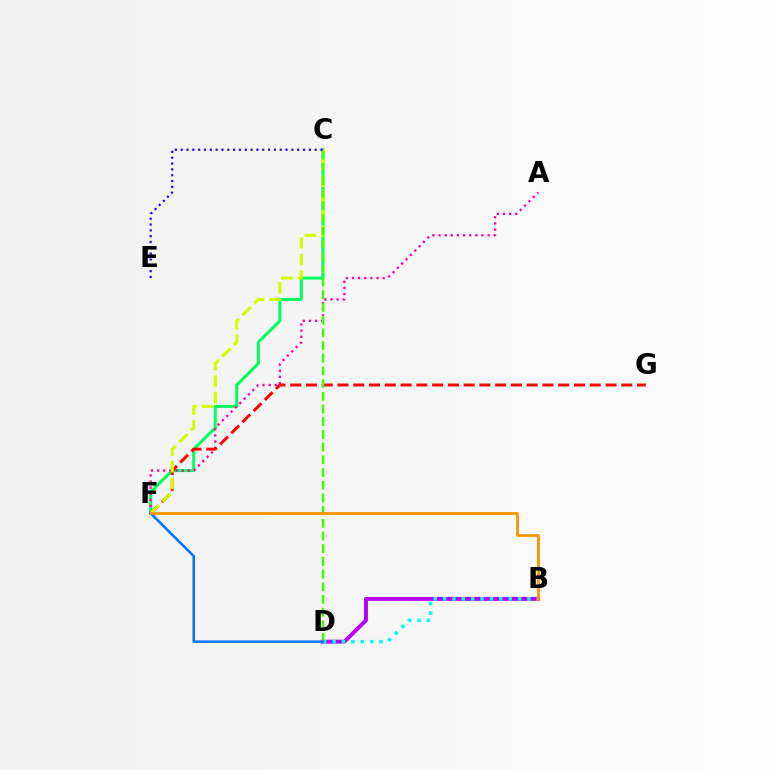{('B', 'D'): [{'color': '#b900ff', 'line_style': 'solid', 'thickness': 2.84}, {'color': '#00fff6', 'line_style': 'dotted', 'thickness': 2.55}], ('C', 'F'): [{'color': '#00ff5c', 'line_style': 'solid', 'thickness': 2.16}, {'color': '#d1ff00', 'line_style': 'dashed', 'thickness': 2.25}], ('A', 'F'): [{'color': '#ff00ac', 'line_style': 'dotted', 'thickness': 1.67}], ('F', 'G'): [{'color': '#ff0000', 'line_style': 'dashed', 'thickness': 2.14}], ('C', 'D'): [{'color': '#3dff00', 'line_style': 'dashed', 'thickness': 1.73}], ('D', 'F'): [{'color': '#0074ff', 'line_style': 'solid', 'thickness': 1.83}], ('C', 'E'): [{'color': '#2500ff', 'line_style': 'dotted', 'thickness': 1.58}], ('B', 'F'): [{'color': '#ff9400', 'line_style': 'solid', 'thickness': 2.03}]}